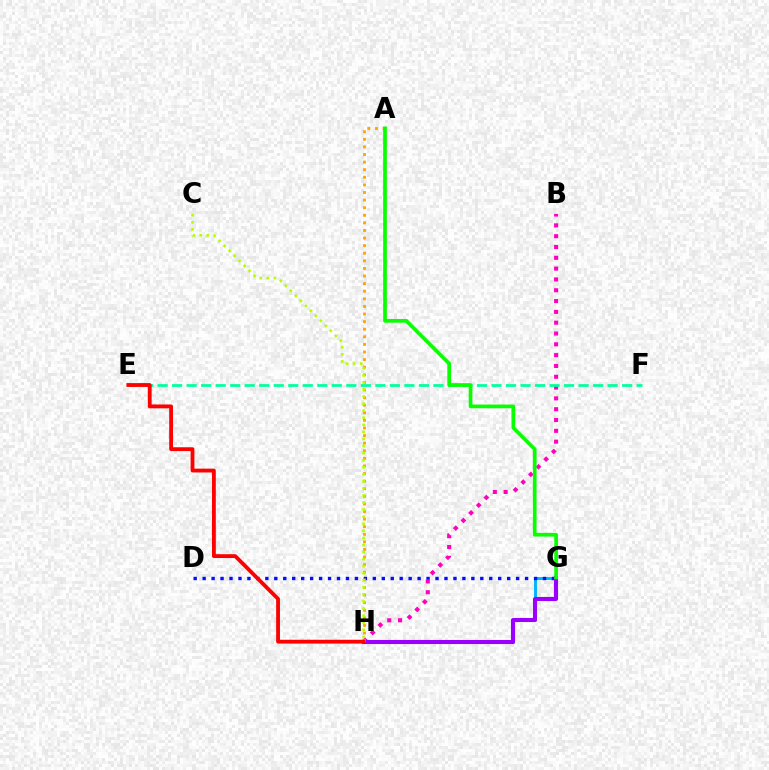{('G', 'H'): [{'color': '#00b5ff', 'line_style': 'solid', 'thickness': 2.11}, {'color': '#9b00ff', 'line_style': 'solid', 'thickness': 2.93}], ('D', 'G'): [{'color': '#0010ff', 'line_style': 'dotted', 'thickness': 2.43}], ('B', 'H'): [{'color': '#ff00bd', 'line_style': 'dotted', 'thickness': 2.94}], ('E', 'F'): [{'color': '#00ff9d', 'line_style': 'dashed', 'thickness': 1.97}], ('A', 'H'): [{'color': '#ffa500', 'line_style': 'dotted', 'thickness': 2.06}], ('A', 'G'): [{'color': '#08ff00', 'line_style': 'solid', 'thickness': 2.66}], ('E', 'H'): [{'color': '#ff0000', 'line_style': 'solid', 'thickness': 2.75}], ('C', 'H'): [{'color': '#b3ff00', 'line_style': 'dotted', 'thickness': 1.92}]}